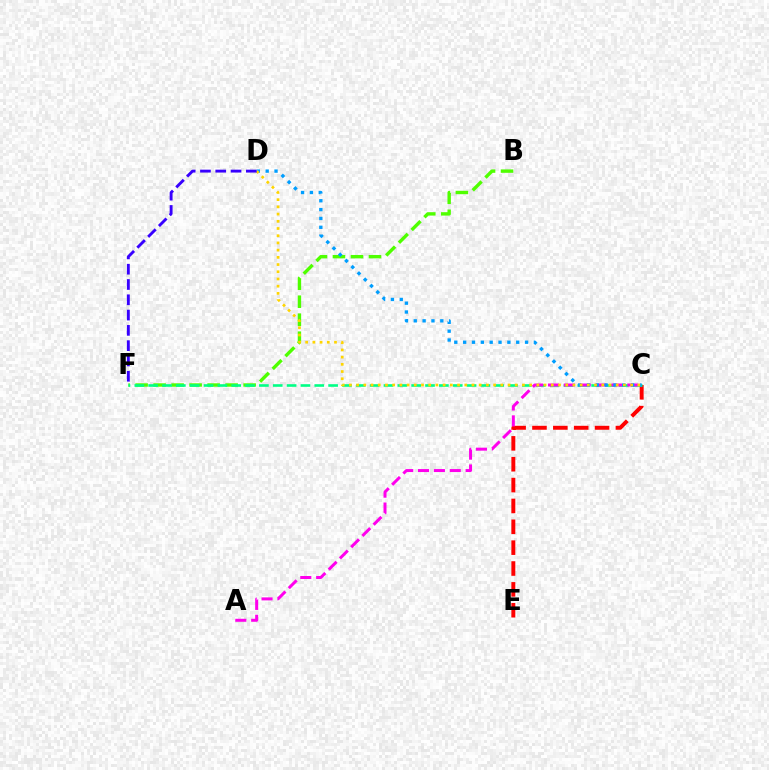{('B', 'F'): [{'color': '#4fff00', 'line_style': 'dashed', 'thickness': 2.45}], ('C', 'E'): [{'color': '#ff0000', 'line_style': 'dashed', 'thickness': 2.83}], ('C', 'F'): [{'color': '#00ff86', 'line_style': 'dashed', 'thickness': 1.88}], ('A', 'C'): [{'color': '#ff00ed', 'line_style': 'dashed', 'thickness': 2.16}], ('C', 'D'): [{'color': '#009eff', 'line_style': 'dotted', 'thickness': 2.4}, {'color': '#ffd500', 'line_style': 'dotted', 'thickness': 1.96}], ('D', 'F'): [{'color': '#3700ff', 'line_style': 'dashed', 'thickness': 2.08}]}